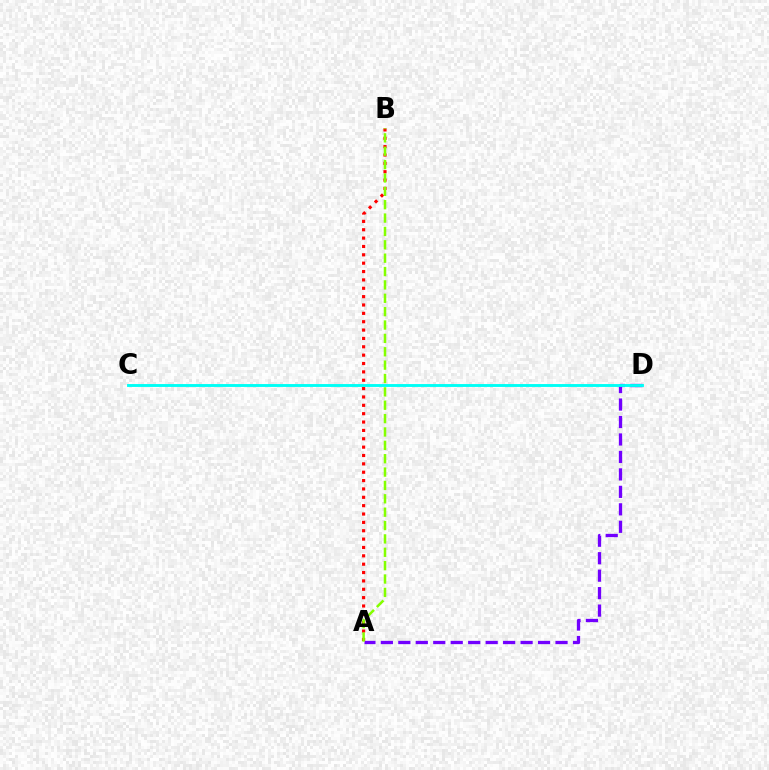{('A', 'D'): [{'color': '#7200ff', 'line_style': 'dashed', 'thickness': 2.37}], ('A', 'B'): [{'color': '#ff0000', 'line_style': 'dotted', 'thickness': 2.27}, {'color': '#84ff00', 'line_style': 'dashed', 'thickness': 1.82}], ('C', 'D'): [{'color': '#00fff6', 'line_style': 'solid', 'thickness': 2.07}]}